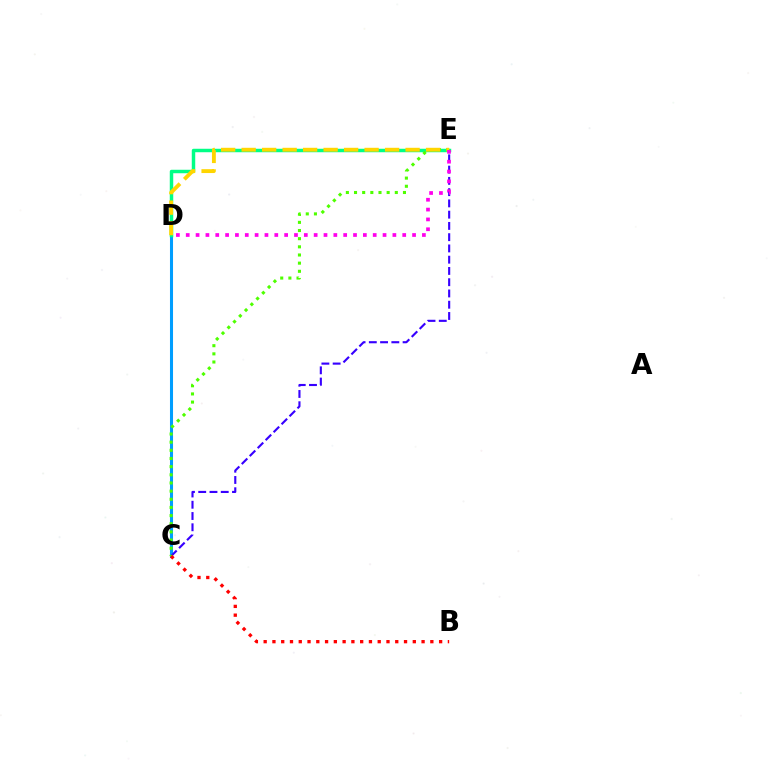{('C', 'D'): [{'color': '#009eff', 'line_style': 'solid', 'thickness': 2.2}], ('C', 'E'): [{'color': '#3700ff', 'line_style': 'dashed', 'thickness': 1.53}, {'color': '#4fff00', 'line_style': 'dotted', 'thickness': 2.22}], ('D', 'E'): [{'color': '#00ff86', 'line_style': 'solid', 'thickness': 2.5}, {'color': '#ffd500', 'line_style': 'dashed', 'thickness': 2.78}, {'color': '#ff00ed', 'line_style': 'dotted', 'thickness': 2.67}], ('B', 'C'): [{'color': '#ff0000', 'line_style': 'dotted', 'thickness': 2.38}]}